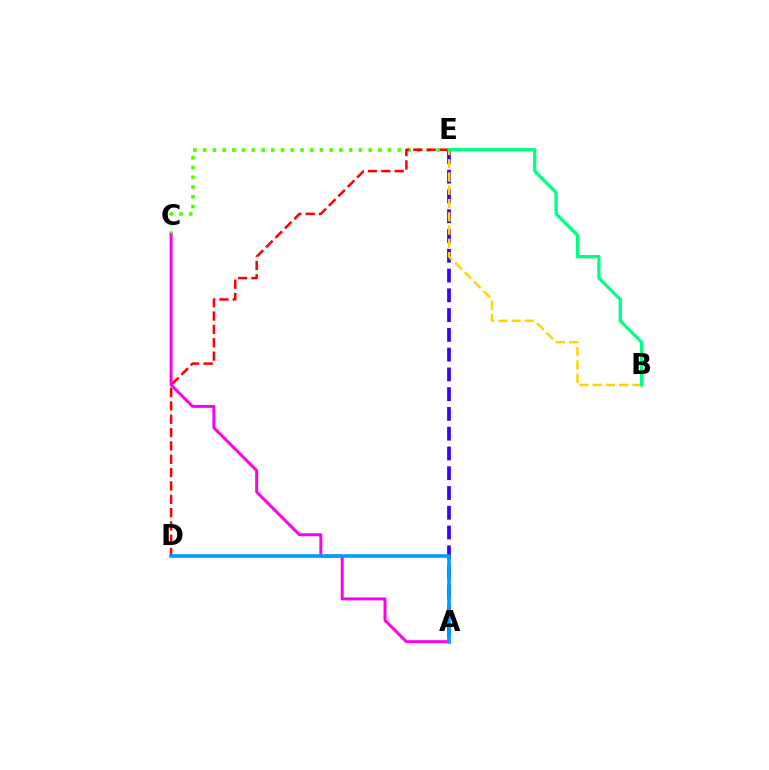{('C', 'E'): [{'color': '#4fff00', 'line_style': 'dotted', 'thickness': 2.65}], ('A', 'E'): [{'color': '#3700ff', 'line_style': 'dashed', 'thickness': 2.69}], ('D', 'E'): [{'color': '#ff0000', 'line_style': 'dashed', 'thickness': 1.81}], ('B', 'E'): [{'color': '#ffd500', 'line_style': 'dashed', 'thickness': 1.8}, {'color': '#00ff86', 'line_style': 'solid', 'thickness': 2.37}], ('A', 'C'): [{'color': '#ff00ed', 'line_style': 'solid', 'thickness': 2.15}], ('A', 'D'): [{'color': '#009eff', 'line_style': 'solid', 'thickness': 2.6}]}